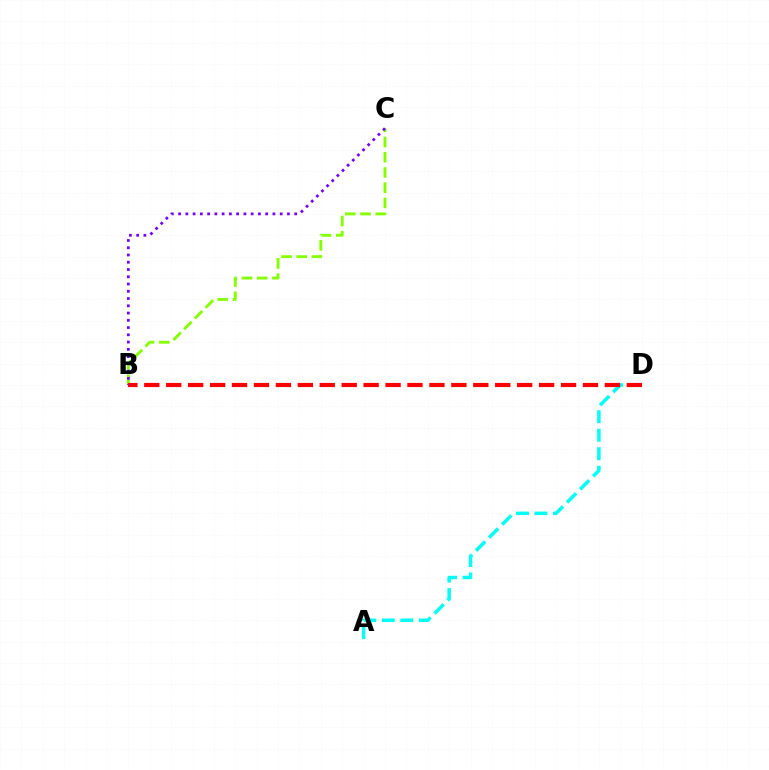{('A', 'D'): [{'color': '#00fff6', 'line_style': 'dashed', 'thickness': 2.51}], ('B', 'C'): [{'color': '#84ff00', 'line_style': 'dashed', 'thickness': 2.07}, {'color': '#7200ff', 'line_style': 'dotted', 'thickness': 1.97}], ('B', 'D'): [{'color': '#ff0000', 'line_style': 'dashed', 'thickness': 2.98}]}